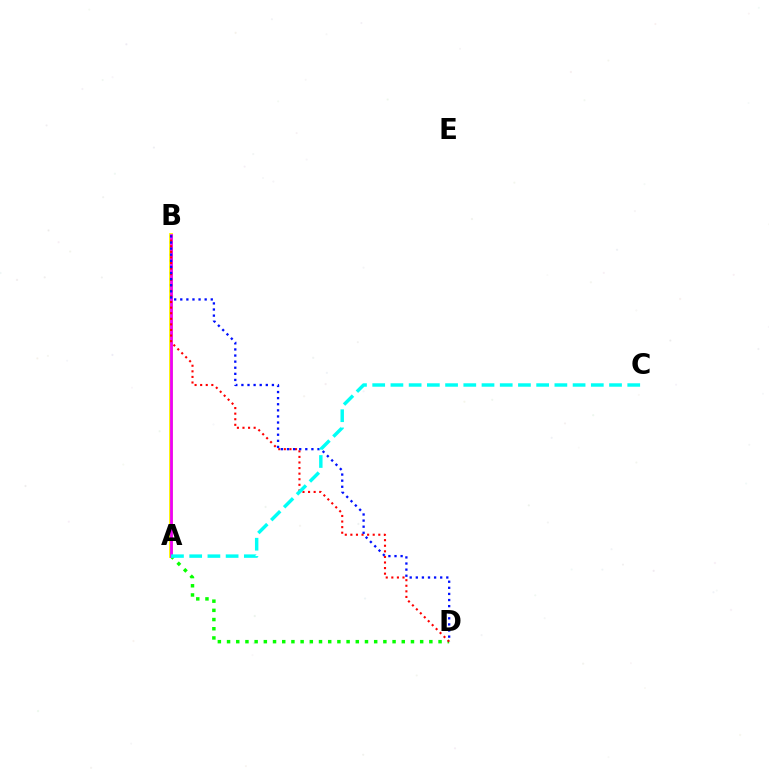{('A', 'D'): [{'color': '#08ff00', 'line_style': 'dotted', 'thickness': 2.5}], ('A', 'B'): [{'color': '#fcf500', 'line_style': 'solid', 'thickness': 2.78}, {'color': '#ee00ff', 'line_style': 'solid', 'thickness': 1.99}], ('B', 'D'): [{'color': '#ff0000', 'line_style': 'dotted', 'thickness': 1.52}, {'color': '#0010ff', 'line_style': 'dotted', 'thickness': 1.66}], ('A', 'C'): [{'color': '#00fff6', 'line_style': 'dashed', 'thickness': 2.47}]}